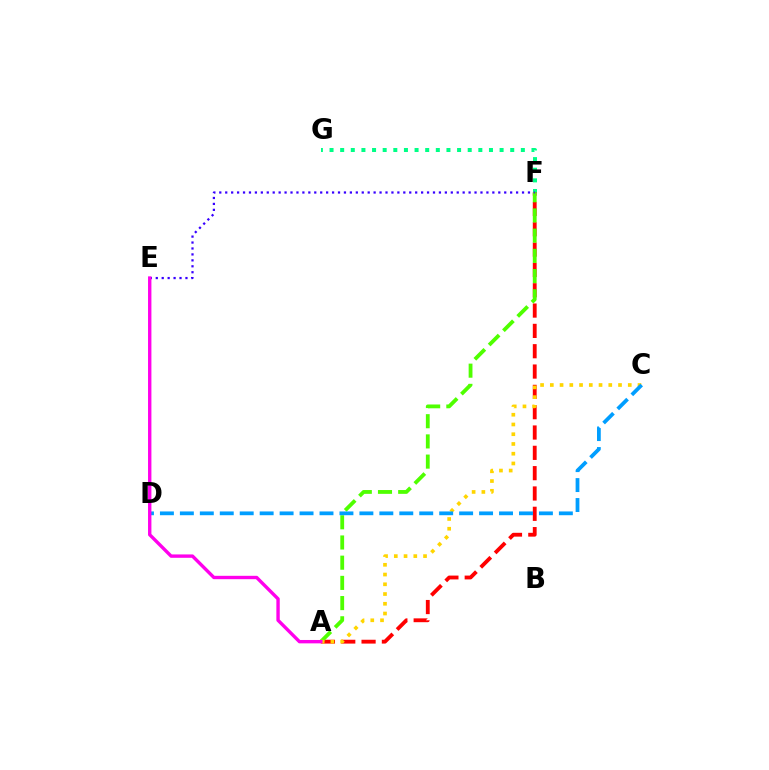{('F', 'G'): [{'color': '#00ff86', 'line_style': 'dotted', 'thickness': 2.89}], ('A', 'F'): [{'color': '#ff0000', 'line_style': 'dashed', 'thickness': 2.76}, {'color': '#4fff00', 'line_style': 'dashed', 'thickness': 2.74}], ('A', 'C'): [{'color': '#ffd500', 'line_style': 'dotted', 'thickness': 2.65}], ('C', 'D'): [{'color': '#009eff', 'line_style': 'dashed', 'thickness': 2.71}], ('E', 'F'): [{'color': '#3700ff', 'line_style': 'dotted', 'thickness': 1.61}], ('A', 'E'): [{'color': '#ff00ed', 'line_style': 'solid', 'thickness': 2.43}]}